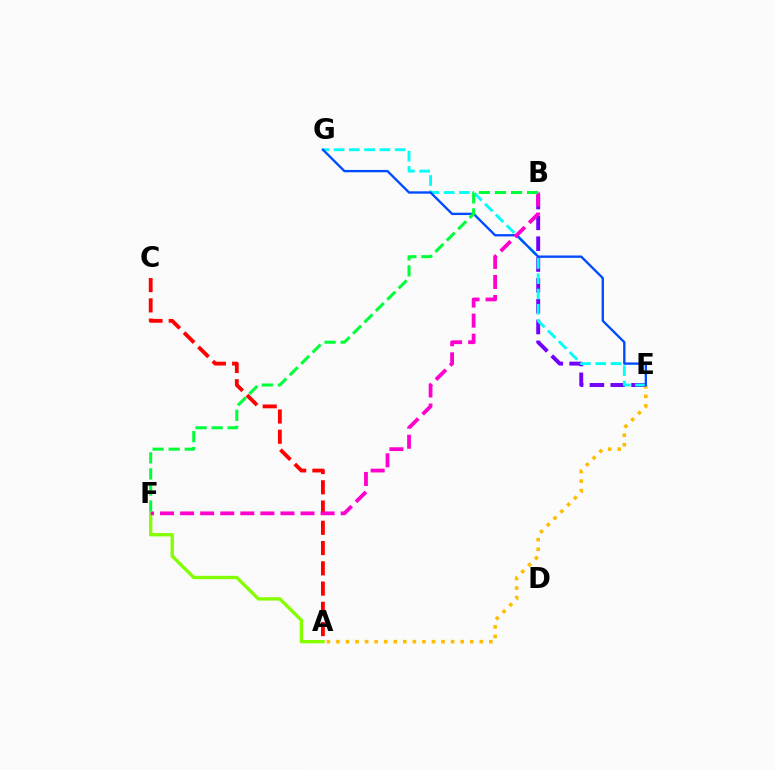{('A', 'E'): [{'color': '#ffbd00', 'line_style': 'dotted', 'thickness': 2.6}], ('A', 'C'): [{'color': '#ff0000', 'line_style': 'dashed', 'thickness': 2.75}], ('B', 'E'): [{'color': '#7200ff', 'line_style': 'dashed', 'thickness': 2.83}], ('E', 'G'): [{'color': '#00fff6', 'line_style': 'dashed', 'thickness': 2.08}, {'color': '#004bff', 'line_style': 'solid', 'thickness': 1.69}], ('A', 'F'): [{'color': '#84ff00', 'line_style': 'solid', 'thickness': 2.41}], ('B', 'F'): [{'color': '#ff00cf', 'line_style': 'dashed', 'thickness': 2.73}, {'color': '#00ff39', 'line_style': 'dashed', 'thickness': 2.18}]}